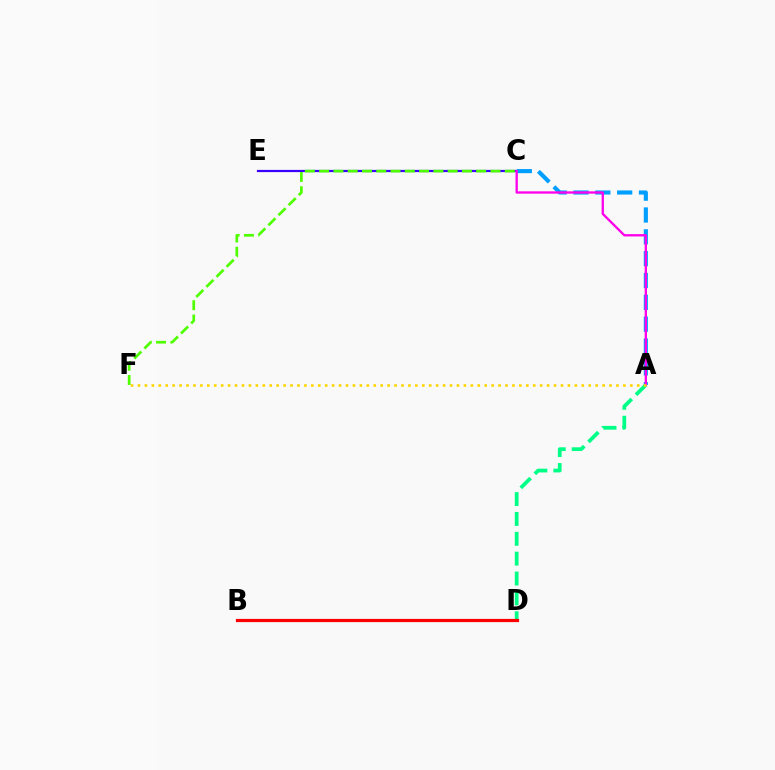{('C', 'E'): [{'color': '#3700ff', 'line_style': 'solid', 'thickness': 1.59}], ('A', 'C'): [{'color': '#009eff', 'line_style': 'dashed', 'thickness': 2.97}, {'color': '#ff00ed', 'line_style': 'solid', 'thickness': 1.68}], ('A', 'D'): [{'color': '#00ff86', 'line_style': 'dashed', 'thickness': 2.7}], ('C', 'F'): [{'color': '#4fff00', 'line_style': 'dashed', 'thickness': 1.94}], ('A', 'F'): [{'color': '#ffd500', 'line_style': 'dotted', 'thickness': 1.88}], ('B', 'D'): [{'color': '#ff0000', 'line_style': 'solid', 'thickness': 2.31}]}